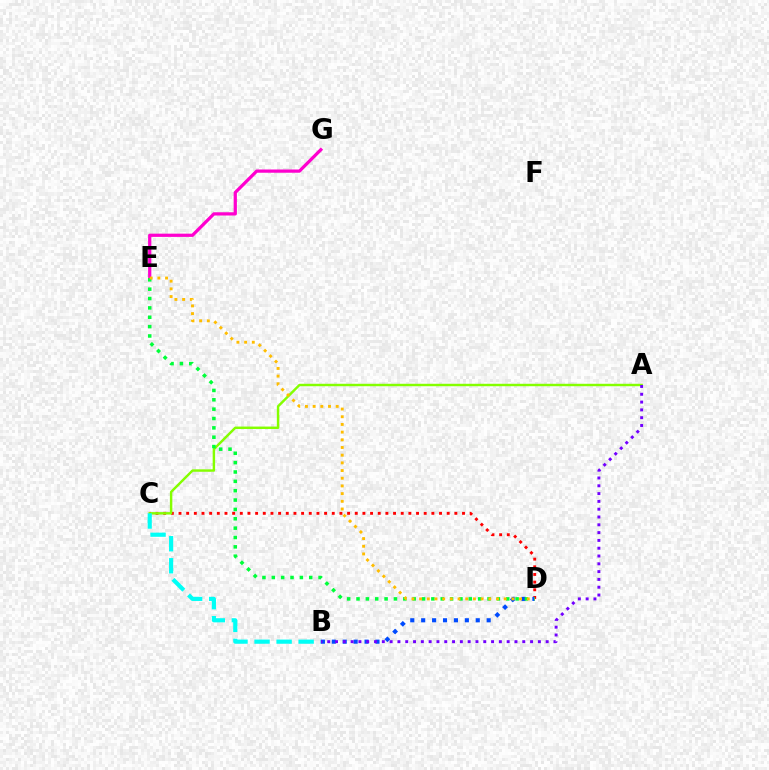{('E', 'G'): [{'color': '#ff00cf', 'line_style': 'solid', 'thickness': 2.33}], ('C', 'D'): [{'color': '#ff0000', 'line_style': 'dotted', 'thickness': 2.08}], ('B', 'D'): [{'color': '#004bff', 'line_style': 'dotted', 'thickness': 2.97}], ('A', 'C'): [{'color': '#84ff00', 'line_style': 'solid', 'thickness': 1.76}], ('A', 'B'): [{'color': '#7200ff', 'line_style': 'dotted', 'thickness': 2.12}], ('B', 'C'): [{'color': '#00fff6', 'line_style': 'dashed', 'thickness': 2.99}], ('D', 'E'): [{'color': '#00ff39', 'line_style': 'dotted', 'thickness': 2.54}, {'color': '#ffbd00', 'line_style': 'dotted', 'thickness': 2.09}]}